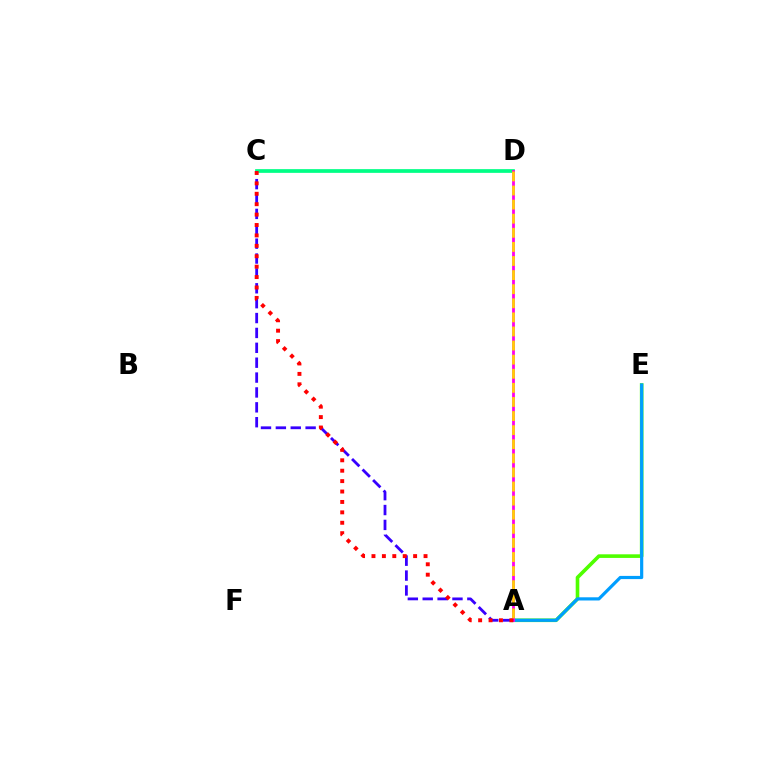{('A', 'E'): [{'color': '#4fff00', 'line_style': 'solid', 'thickness': 2.6}, {'color': '#009eff', 'line_style': 'solid', 'thickness': 2.3}], ('C', 'D'): [{'color': '#00ff86', 'line_style': 'solid', 'thickness': 2.68}], ('A', 'D'): [{'color': '#ff00ed', 'line_style': 'solid', 'thickness': 2.01}, {'color': '#ffd500', 'line_style': 'dashed', 'thickness': 1.91}], ('A', 'C'): [{'color': '#3700ff', 'line_style': 'dashed', 'thickness': 2.02}, {'color': '#ff0000', 'line_style': 'dotted', 'thickness': 2.83}]}